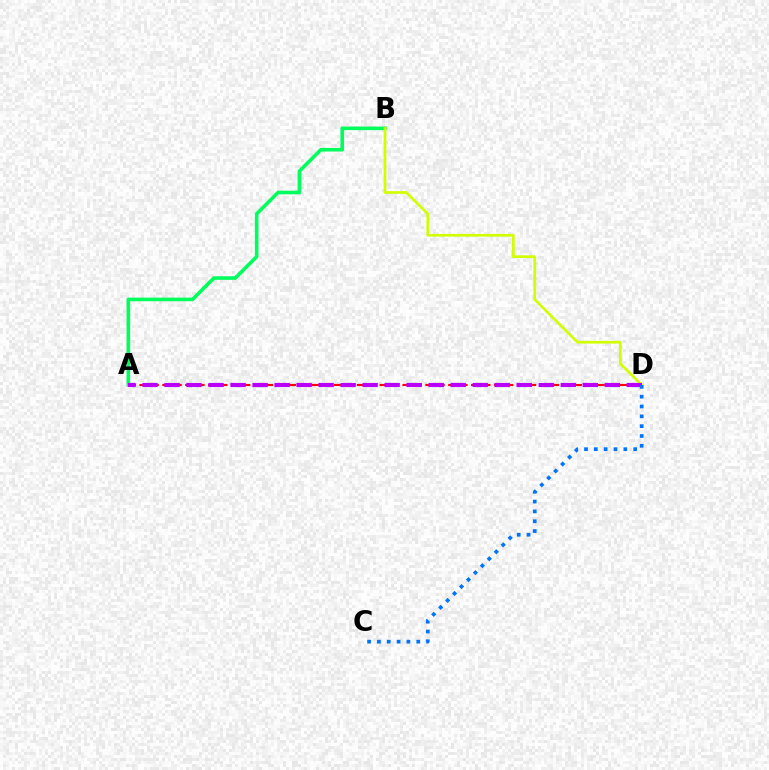{('A', 'D'): [{'color': '#ff0000', 'line_style': 'dashed', 'thickness': 1.55}, {'color': '#b900ff', 'line_style': 'dashed', 'thickness': 2.99}], ('A', 'B'): [{'color': '#00ff5c', 'line_style': 'solid', 'thickness': 2.6}], ('B', 'D'): [{'color': '#d1ff00', 'line_style': 'solid', 'thickness': 1.94}], ('C', 'D'): [{'color': '#0074ff', 'line_style': 'dotted', 'thickness': 2.67}]}